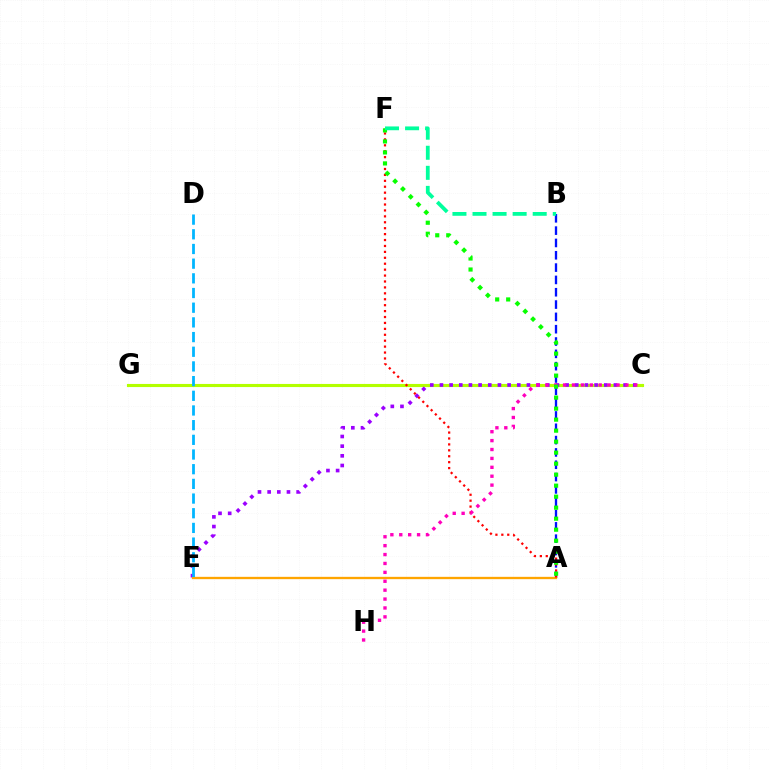{('C', 'G'): [{'color': '#b3ff00', 'line_style': 'solid', 'thickness': 2.24}], ('A', 'B'): [{'color': '#0010ff', 'line_style': 'dashed', 'thickness': 1.67}], ('C', 'E'): [{'color': '#9b00ff', 'line_style': 'dotted', 'thickness': 2.63}], ('A', 'E'): [{'color': '#ffa500', 'line_style': 'solid', 'thickness': 1.67}], ('A', 'F'): [{'color': '#ff0000', 'line_style': 'dotted', 'thickness': 1.61}, {'color': '#08ff00', 'line_style': 'dotted', 'thickness': 2.99}], ('C', 'H'): [{'color': '#ff00bd', 'line_style': 'dotted', 'thickness': 2.42}], ('B', 'F'): [{'color': '#00ff9d', 'line_style': 'dashed', 'thickness': 2.73}], ('D', 'E'): [{'color': '#00b5ff', 'line_style': 'dashed', 'thickness': 1.99}]}